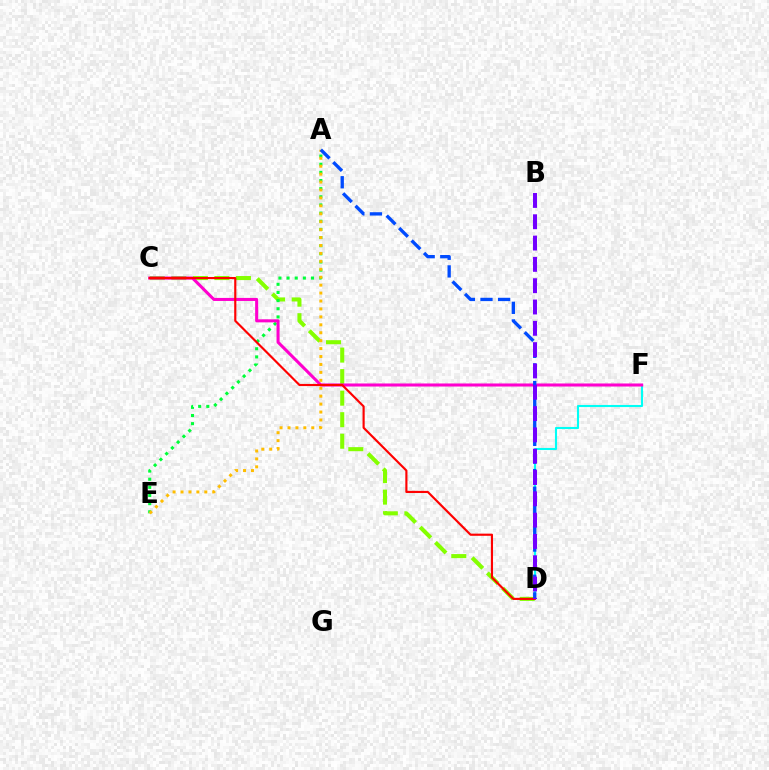{('C', 'D'): [{'color': '#84ff00', 'line_style': 'dashed', 'thickness': 2.93}, {'color': '#ff0000', 'line_style': 'solid', 'thickness': 1.55}], ('D', 'F'): [{'color': '#00fff6', 'line_style': 'solid', 'thickness': 1.52}], ('A', 'E'): [{'color': '#00ff39', 'line_style': 'dotted', 'thickness': 2.21}, {'color': '#ffbd00', 'line_style': 'dotted', 'thickness': 2.15}], ('C', 'F'): [{'color': '#ff00cf', 'line_style': 'solid', 'thickness': 2.2}], ('A', 'D'): [{'color': '#004bff', 'line_style': 'dashed', 'thickness': 2.39}], ('B', 'D'): [{'color': '#7200ff', 'line_style': 'dashed', 'thickness': 2.9}]}